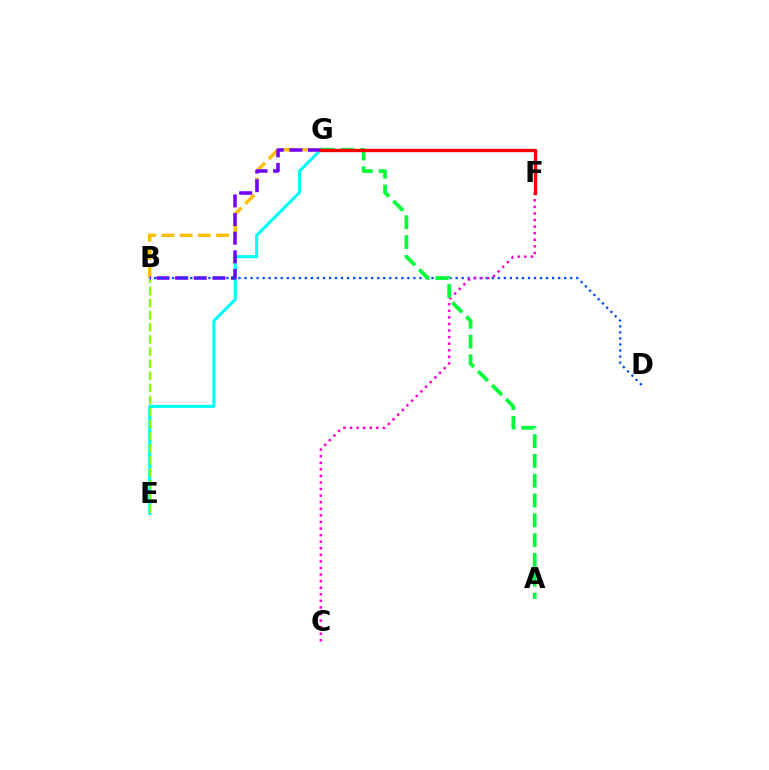{('E', 'G'): [{'color': '#00fff6', 'line_style': 'solid', 'thickness': 2.21}], ('B', 'E'): [{'color': '#84ff00', 'line_style': 'dashed', 'thickness': 1.64}], ('B', 'G'): [{'color': '#ffbd00', 'line_style': 'dashed', 'thickness': 2.47}, {'color': '#7200ff', 'line_style': 'dashed', 'thickness': 2.53}], ('B', 'D'): [{'color': '#004bff', 'line_style': 'dotted', 'thickness': 1.64}], ('C', 'F'): [{'color': '#ff00cf', 'line_style': 'dotted', 'thickness': 1.79}], ('A', 'G'): [{'color': '#00ff39', 'line_style': 'dashed', 'thickness': 2.69}], ('F', 'G'): [{'color': '#ff0000', 'line_style': 'solid', 'thickness': 2.41}]}